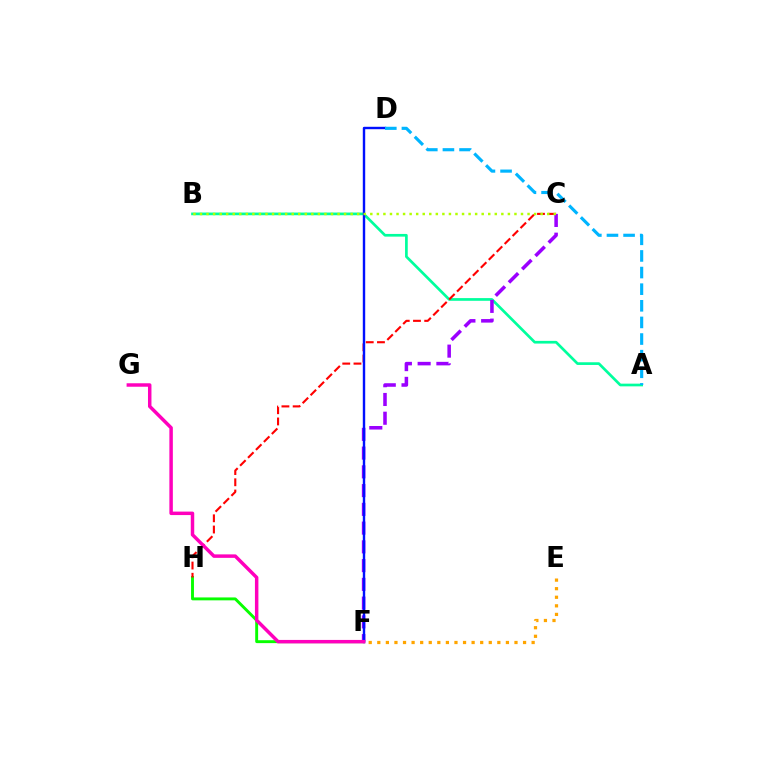{('A', 'B'): [{'color': '#00ff9d', 'line_style': 'solid', 'thickness': 1.94}], ('F', 'H'): [{'color': '#08ff00', 'line_style': 'solid', 'thickness': 2.1}], ('C', 'H'): [{'color': '#ff0000', 'line_style': 'dashed', 'thickness': 1.52}], ('C', 'F'): [{'color': '#9b00ff', 'line_style': 'dashed', 'thickness': 2.55}], ('D', 'F'): [{'color': '#0010ff', 'line_style': 'solid', 'thickness': 1.74}], ('B', 'C'): [{'color': '#b3ff00', 'line_style': 'dotted', 'thickness': 1.78}], ('F', 'G'): [{'color': '#ff00bd', 'line_style': 'solid', 'thickness': 2.5}], ('E', 'F'): [{'color': '#ffa500', 'line_style': 'dotted', 'thickness': 2.33}], ('A', 'D'): [{'color': '#00b5ff', 'line_style': 'dashed', 'thickness': 2.26}]}